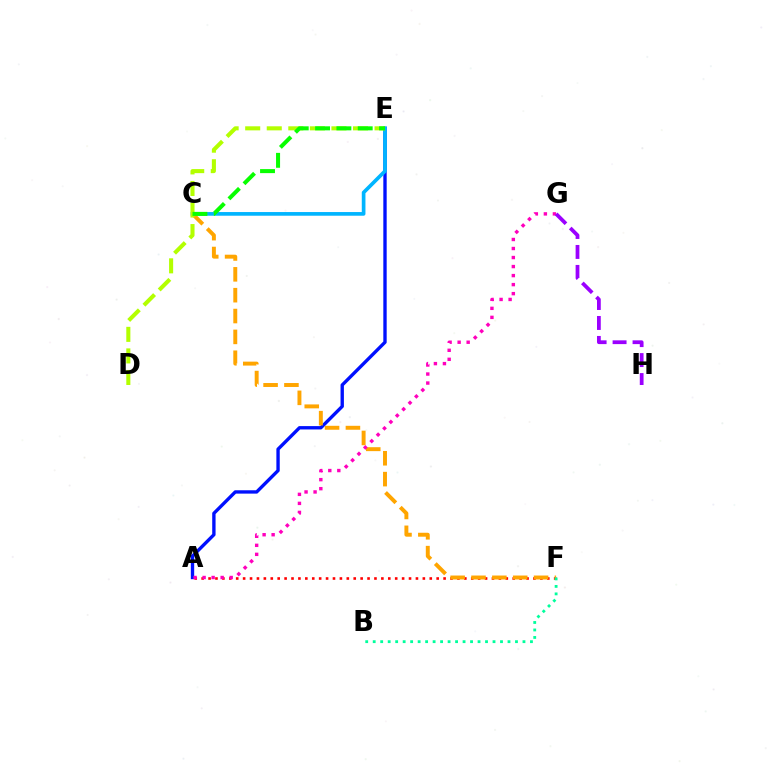{('A', 'F'): [{'color': '#ff0000', 'line_style': 'dotted', 'thickness': 1.88}], ('A', 'E'): [{'color': '#0010ff', 'line_style': 'solid', 'thickness': 2.42}], ('C', 'E'): [{'color': '#00b5ff', 'line_style': 'solid', 'thickness': 2.64}, {'color': '#08ff00', 'line_style': 'dashed', 'thickness': 2.9}], ('C', 'F'): [{'color': '#ffa500', 'line_style': 'dashed', 'thickness': 2.83}], ('A', 'G'): [{'color': '#ff00bd', 'line_style': 'dotted', 'thickness': 2.45}], ('D', 'E'): [{'color': '#b3ff00', 'line_style': 'dashed', 'thickness': 2.93}], ('B', 'F'): [{'color': '#00ff9d', 'line_style': 'dotted', 'thickness': 2.03}], ('G', 'H'): [{'color': '#9b00ff', 'line_style': 'dashed', 'thickness': 2.71}]}